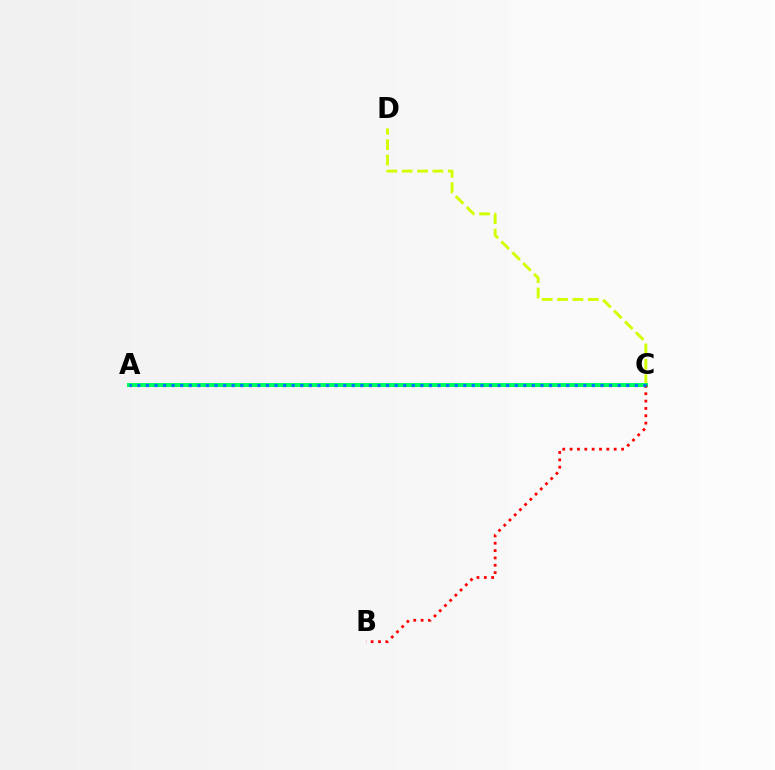{('A', 'C'): [{'color': '#b900ff', 'line_style': 'dotted', 'thickness': 1.54}, {'color': '#00ff5c', 'line_style': 'solid', 'thickness': 2.88}, {'color': '#0074ff', 'line_style': 'dotted', 'thickness': 2.33}], ('C', 'D'): [{'color': '#d1ff00', 'line_style': 'dashed', 'thickness': 2.09}], ('B', 'C'): [{'color': '#ff0000', 'line_style': 'dotted', 'thickness': 2.0}]}